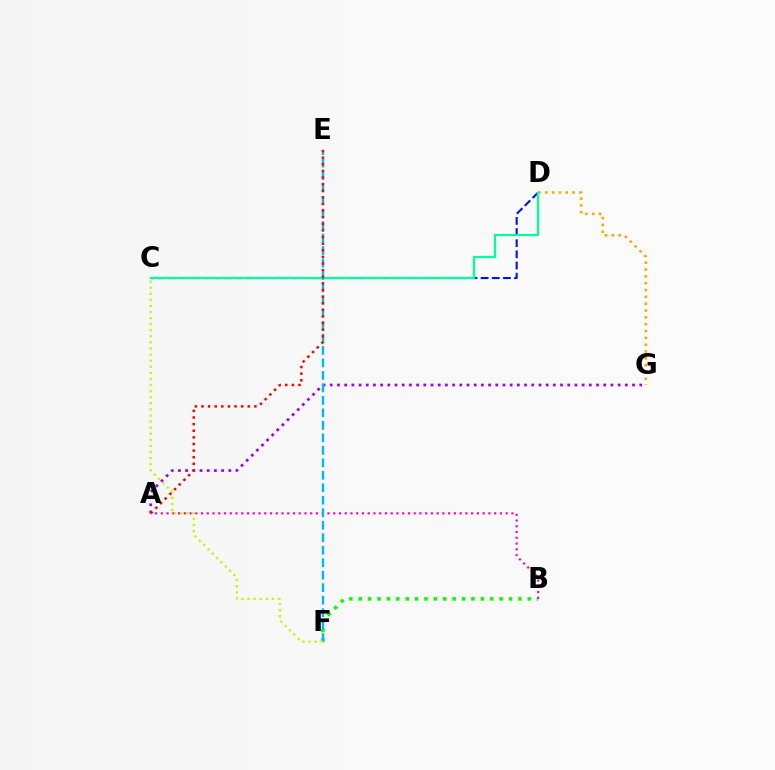{('B', 'F'): [{'color': '#08ff00', 'line_style': 'dotted', 'thickness': 2.55}], ('C', 'D'): [{'color': '#0010ff', 'line_style': 'dashed', 'thickness': 1.52}, {'color': '#00ff9d', 'line_style': 'solid', 'thickness': 1.62}], ('A', 'G'): [{'color': '#9b00ff', 'line_style': 'dotted', 'thickness': 1.96}], ('D', 'G'): [{'color': '#ffa500', 'line_style': 'dotted', 'thickness': 1.86}], ('A', 'B'): [{'color': '#ff00bd', 'line_style': 'dotted', 'thickness': 1.56}], ('E', 'F'): [{'color': '#00b5ff', 'line_style': 'dashed', 'thickness': 1.7}], ('C', 'F'): [{'color': '#b3ff00', 'line_style': 'dotted', 'thickness': 1.65}], ('A', 'E'): [{'color': '#ff0000', 'line_style': 'dotted', 'thickness': 1.8}]}